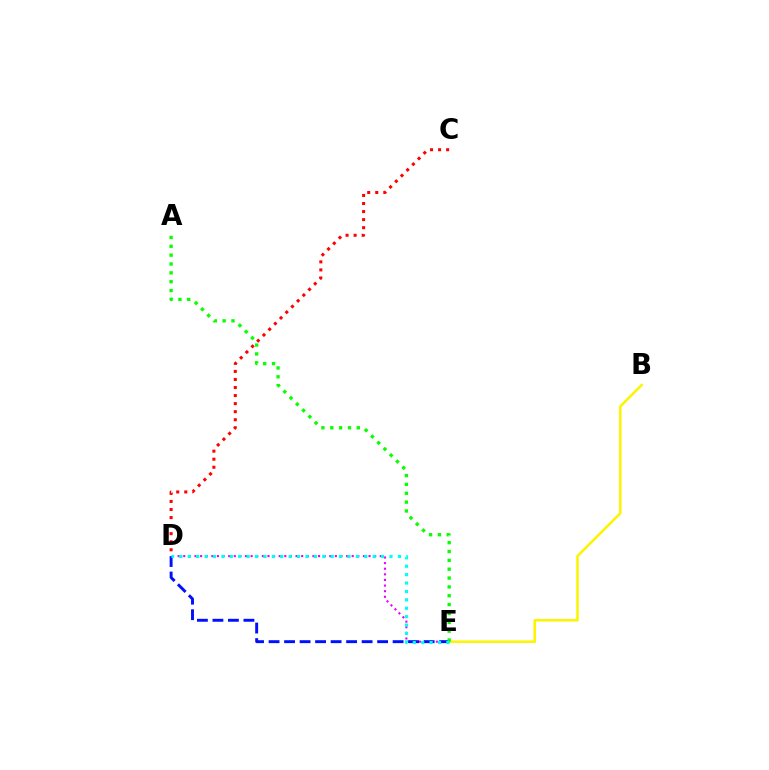{('B', 'E'): [{'color': '#fcf500', 'line_style': 'solid', 'thickness': 1.82}], ('D', 'E'): [{'color': '#ee00ff', 'line_style': 'dotted', 'thickness': 1.53}, {'color': '#0010ff', 'line_style': 'dashed', 'thickness': 2.11}, {'color': '#00fff6', 'line_style': 'dotted', 'thickness': 2.28}], ('C', 'D'): [{'color': '#ff0000', 'line_style': 'dotted', 'thickness': 2.19}], ('A', 'E'): [{'color': '#08ff00', 'line_style': 'dotted', 'thickness': 2.4}]}